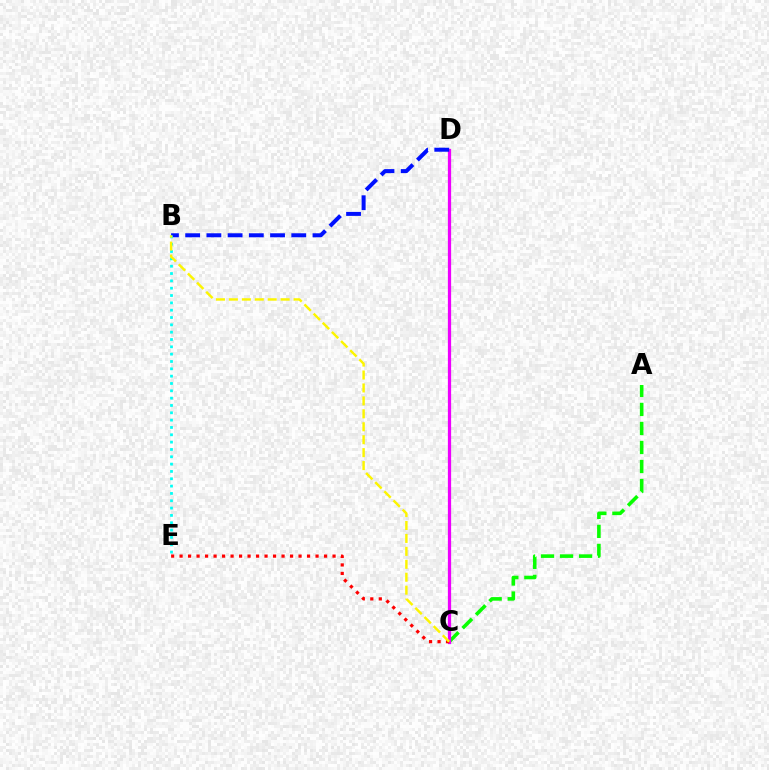{('A', 'C'): [{'color': '#08ff00', 'line_style': 'dashed', 'thickness': 2.58}], ('C', 'D'): [{'color': '#ee00ff', 'line_style': 'solid', 'thickness': 2.34}], ('B', 'D'): [{'color': '#0010ff', 'line_style': 'dashed', 'thickness': 2.88}], ('C', 'E'): [{'color': '#ff0000', 'line_style': 'dotted', 'thickness': 2.31}], ('B', 'E'): [{'color': '#00fff6', 'line_style': 'dotted', 'thickness': 1.99}], ('B', 'C'): [{'color': '#fcf500', 'line_style': 'dashed', 'thickness': 1.76}]}